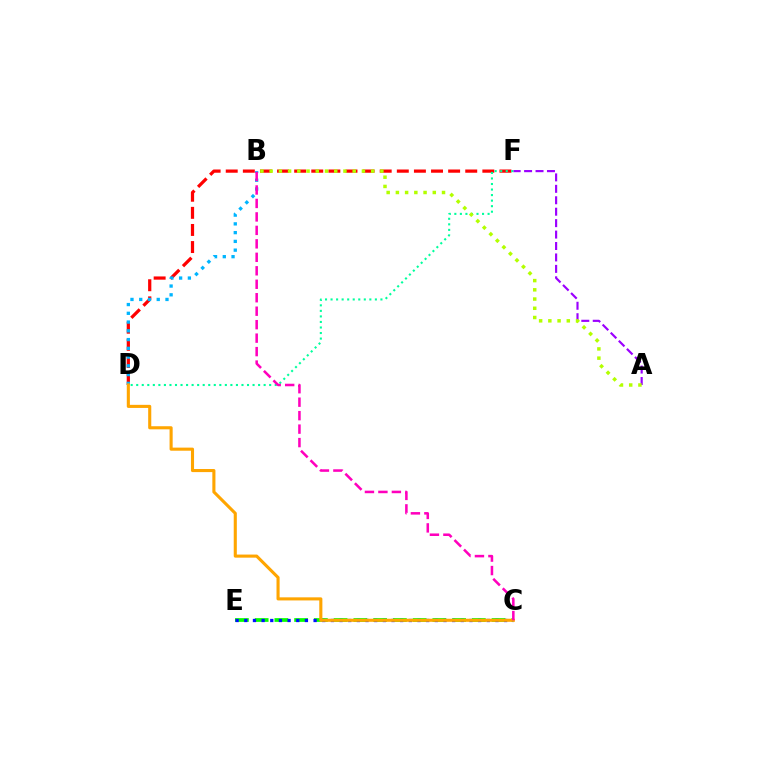{('C', 'E'): [{'color': '#08ff00', 'line_style': 'dashed', 'thickness': 2.68}, {'color': '#0010ff', 'line_style': 'dotted', 'thickness': 2.35}], ('D', 'F'): [{'color': '#ff0000', 'line_style': 'dashed', 'thickness': 2.32}, {'color': '#00ff9d', 'line_style': 'dotted', 'thickness': 1.51}], ('A', 'F'): [{'color': '#9b00ff', 'line_style': 'dashed', 'thickness': 1.55}], ('A', 'B'): [{'color': '#b3ff00', 'line_style': 'dotted', 'thickness': 2.51}], ('B', 'D'): [{'color': '#00b5ff', 'line_style': 'dotted', 'thickness': 2.38}], ('C', 'D'): [{'color': '#ffa500', 'line_style': 'solid', 'thickness': 2.23}], ('B', 'C'): [{'color': '#ff00bd', 'line_style': 'dashed', 'thickness': 1.83}]}